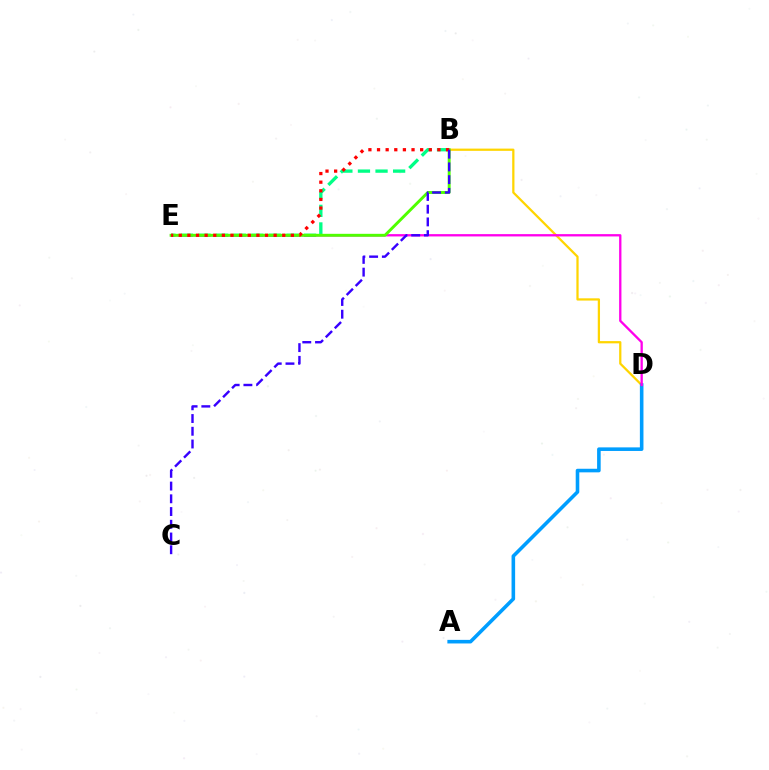{('B', 'D'): [{'color': '#ffd500', 'line_style': 'solid', 'thickness': 1.62}], ('B', 'E'): [{'color': '#00ff86', 'line_style': 'dashed', 'thickness': 2.39}, {'color': '#4fff00', 'line_style': 'solid', 'thickness': 2.1}, {'color': '#ff0000', 'line_style': 'dotted', 'thickness': 2.34}], ('A', 'D'): [{'color': '#009eff', 'line_style': 'solid', 'thickness': 2.58}], ('D', 'E'): [{'color': '#ff00ed', 'line_style': 'solid', 'thickness': 1.67}], ('B', 'C'): [{'color': '#3700ff', 'line_style': 'dashed', 'thickness': 1.73}]}